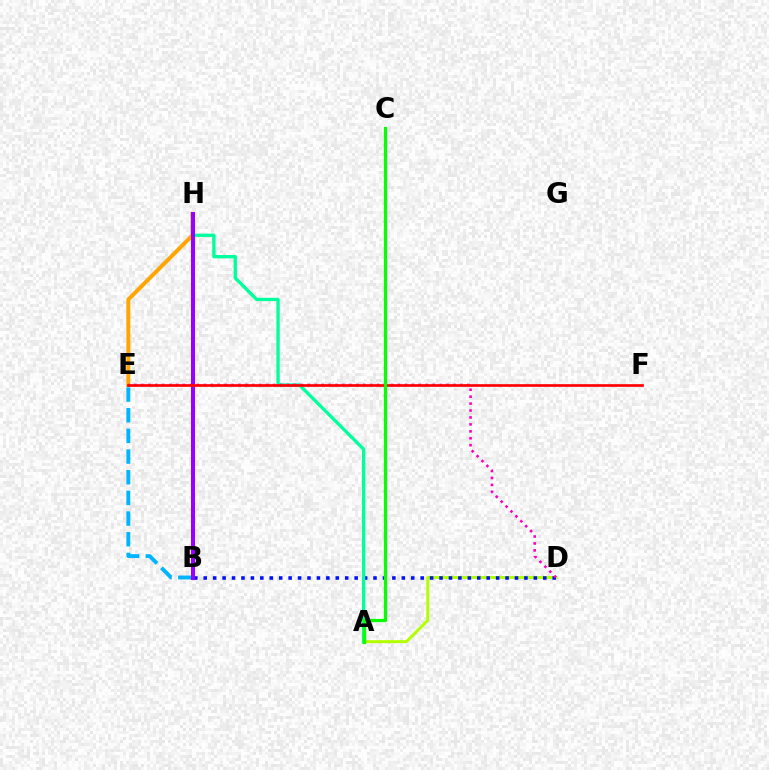{('B', 'E'): [{'color': '#00b5ff', 'line_style': 'dashed', 'thickness': 2.81}], ('A', 'D'): [{'color': '#b3ff00', 'line_style': 'solid', 'thickness': 2.14}], ('B', 'D'): [{'color': '#0010ff', 'line_style': 'dotted', 'thickness': 2.56}], ('A', 'H'): [{'color': '#00ff9d', 'line_style': 'solid', 'thickness': 2.38}], ('E', 'H'): [{'color': '#ffa500', 'line_style': 'solid', 'thickness': 2.84}], ('D', 'E'): [{'color': '#ff00bd', 'line_style': 'dotted', 'thickness': 1.88}], ('B', 'H'): [{'color': '#9b00ff', 'line_style': 'solid', 'thickness': 2.91}], ('E', 'F'): [{'color': '#ff0000', 'line_style': 'solid', 'thickness': 1.93}], ('A', 'C'): [{'color': '#08ff00', 'line_style': 'solid', 'thickness': 2.34}]}